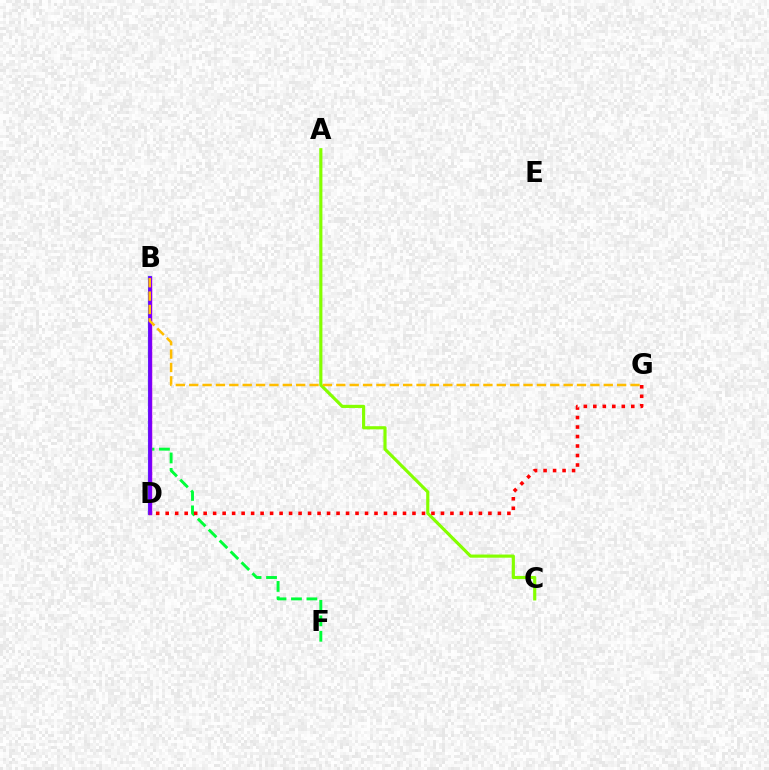{('B', 'D'): [{'color': '#004bff', 'line_style': 'solid', 'thickness': 2.97}, {'color': '#00fff6', 'line_style': 'solid', 'thickness': 2.84}, {'color': '#ff00cf', 'line_style': 'solid', 'thickness': 2.47}, {'color': '#7200ff', 'line_style': 'solid', 'thickness': 2.71}], ('B', 'F'): [{'color': '#00ff39', 'line_style': 'dashed', 'thickness': 2.1}], ('A', 'C'): [{'color': '#84ff00', 'line_style': 'solid', 'thickness': 2.27}], ('B', 'G'): [{'color': '#ffbd00', 'line_style': 'dashed', 'thickness': 1.82}], ('D', 'G'): [{'color': '#ff0000', 'line_style': 'dotted', 'thickness': 2.58}]}